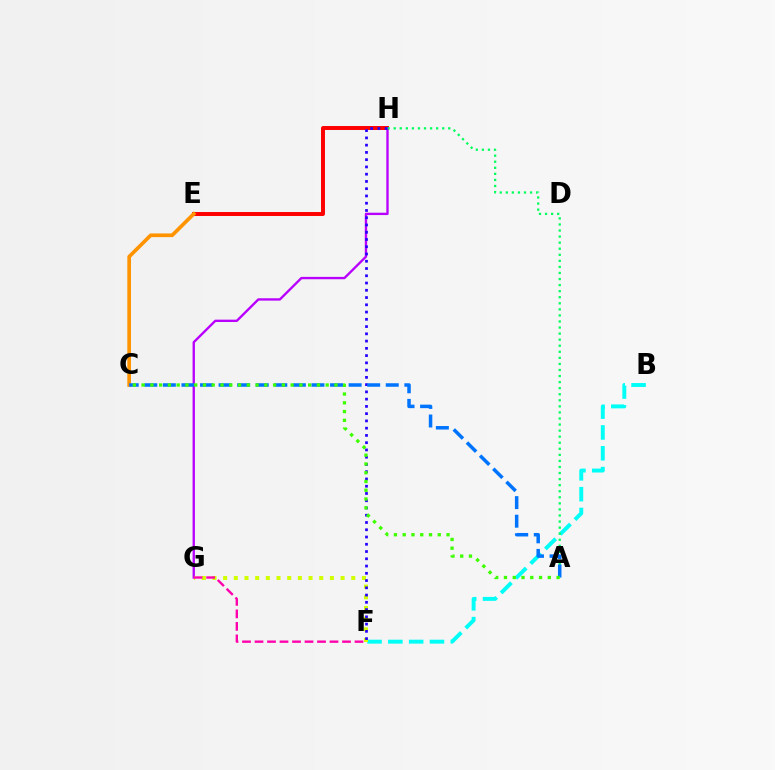{('E', 'H'): [{'color': '#ff0000', 'line_style': 'solid', 'thickness': 2.85}], ('B', 'F'): [{'color': '#00fff6', 'line_style': 'dashed', 'thickness': 2.83}], ('C', 'E'): [{'color': '#ff9400', 'line_style': 'solid', 'thickness': 2.65}], ('G', 'H'): [{'color': '#b900ff', 'line_style': 'solid', 'thickness': 1.7}], ('F', 'G'): [{'color': '#d1ff00', 'line_style': 'dotted', 'thickness': 2.9}, {'color': '#ff00ac', 'line_style': 'dashed', 'thickness': 1.7}], ('A', 'H'): [{'color': '#00ff5c', 'line_style': 'dotted', 'thickness': 1.65}], ('F', 'H'): [{'color': '#2500ff', 'line_style': 'dotted', 'thickness': 1.97}], ('A', 'C'): [{'color': '#0074ff', 'line_style': 'dashed', 'thickness': 2.52}, {'color': '#3dff00', 'line_style': 'dotted', 'thickness': 2.38}]}